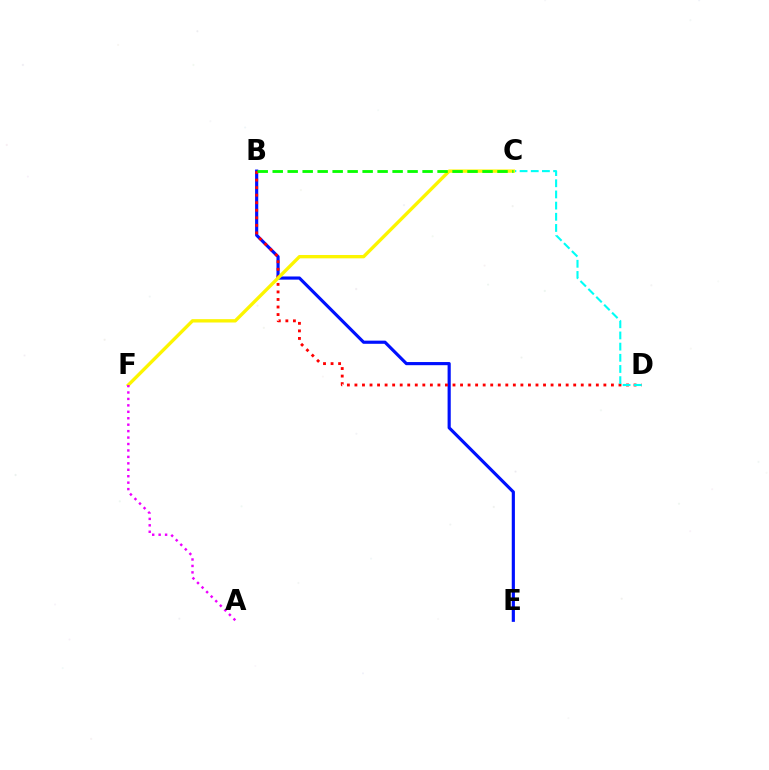{('B', 'E'): [{'color': '#0010ff', 'line_style': 'solid', 'thickness': 2.27}], ('B', 'D'): [{'color': '#ff0000', 'line_style': 'dotted', 'thickness': 2.05}], ('C', 'D'): [{'color': '#00fff6', 'line_style': 'dashed', 'thickness': 1.52}], ('C', 'F'): [{'color': '#fcf500', 'line_style': 'solid', 'thickness': 2.41}], ('B', 'C'): [{'color': '#08ff00', 'line_style': 'dashed', 'thickness': 2.04}], ('A', 'F'): [{'color': '#ee00ff', 'line_style': 'dotted', 'thickness': 1.75}]}